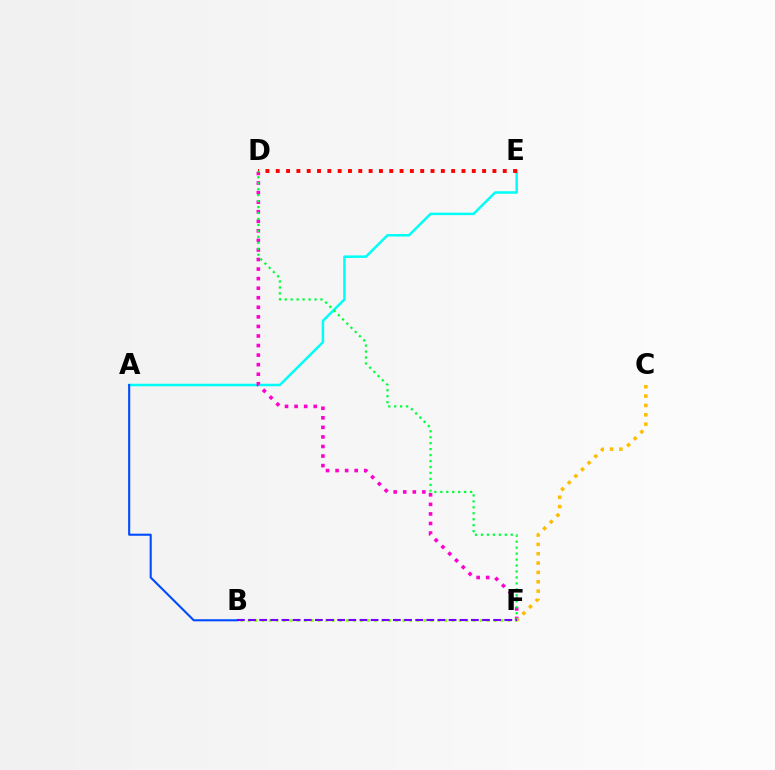{('A', 'E'): [{'color': '#00fff6', 'line_style': 'solid', 'thickness': 1.81}], ('A', 'B'): [{'color': '#004bff', 'line_style': 'solid', 'thickness': 1.51}], ('D', 'F'): [{'color': '#ff00cf', 'line_style': 'dotted', 'thickness': 2.6}, {'color': '#00ff39', 'line_style': 'dotted', 'thickness': 1.62}], ('B', 'F'): [{'color': '#84ff00', 'line_style': 'dotted', 'thickness': 1.91}, {'color': '#7200ff', 'line_style': 'dashed', 'thickness': 1.51}], ('D', 'E'): [{'color': '#ff0000', 'line_style': 'dotted', 'thickness': 2.8}], ('C', 'F'): [{'color': '#ffbd00', 'line_style': 'dotted', 'thickness': 2.54}]}